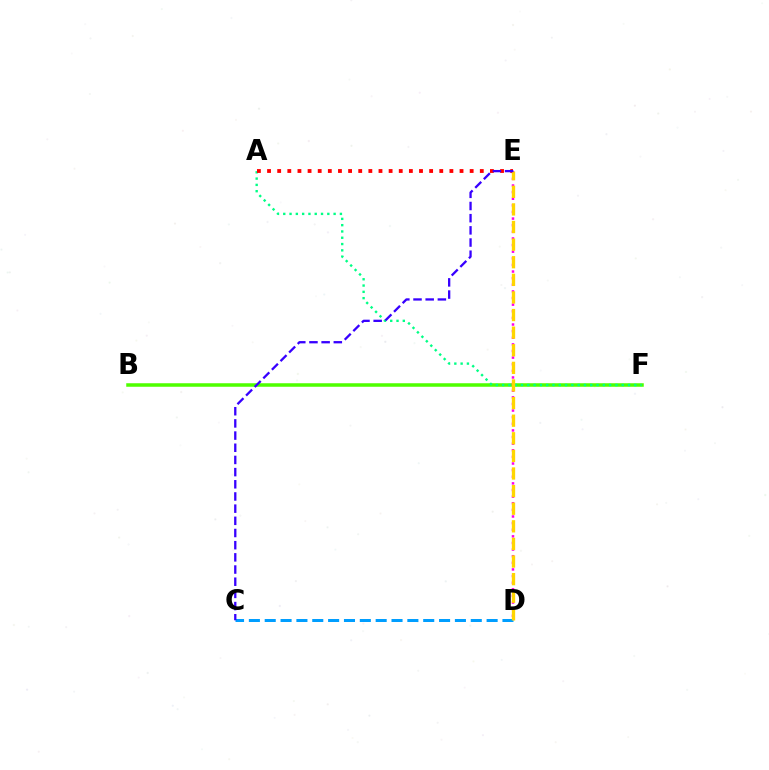{('C', 'D'): [{'color': '#009eff', 'line_style': 'dashed', 'thickness': 2.15}], ('B', 'F'): [{'color': '#4fff00', 'line_style': 'solid', 'thickness': 2.53}], ('A', 'F'): [{'color': '#00ff86', 'line_style': 'dotted', 'thickness': 1.71}], ('D', 'E'): [{'color': '#ff00ed', 'line_style': 'dotted', 'thickness': 1.8}, {'color': '#ffd500', 'line_style': 'dashed', 'thickness': 2.39}], ('A', 'E'): [{'color': '#ff0000', 'line_style': 'dotted', 'thickness': 2.75}], ('C', 'E'): [{'color': '#3700ff', 'line_style': 'dashed', 'thickness': 1.65}]}